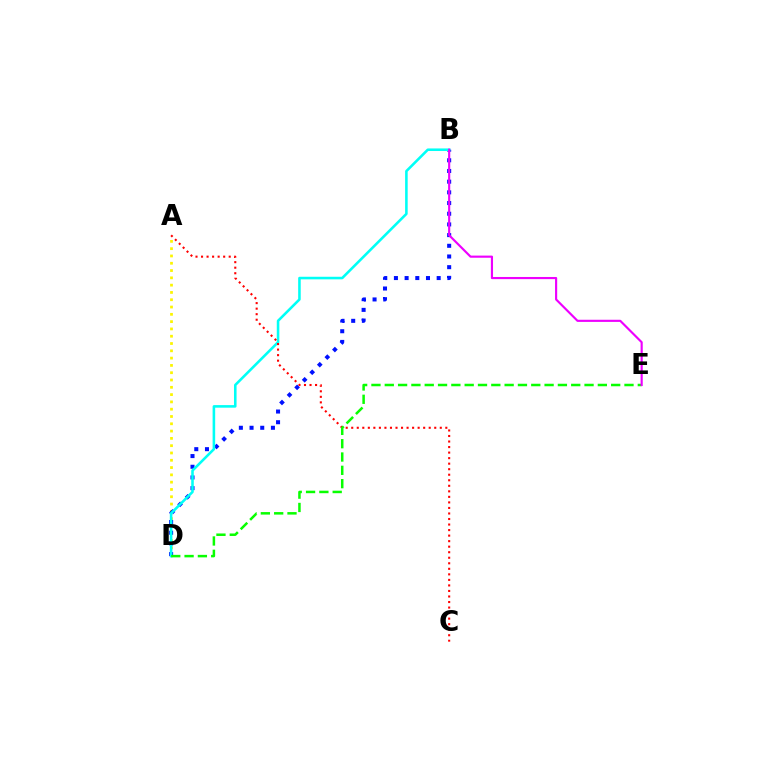{('A', 'D'): [{'color': '#fcf500', 'line_style': 'dotted', 'thickness': 1.98}], ('B', 'D'): [{'color': '#0010ff', 'line_style': 'dotted', 'thickness': 2.9}, {'color': '#00fff6', 'line_style': 'solid', 'thickness': 1.85}], ('A', 'C'): [{'color': '#ff0000', 'line_style': 'dotted', 'thickness': 1.5}], ('D', 'E'): [{'color': '#08ff00', 'line_style': 'dashed', 'thickness': 1.81}], ('B', 'E'): [{'color': '#ee00ff', 'line_style': 'solid', 'thickness': 1.55}]}